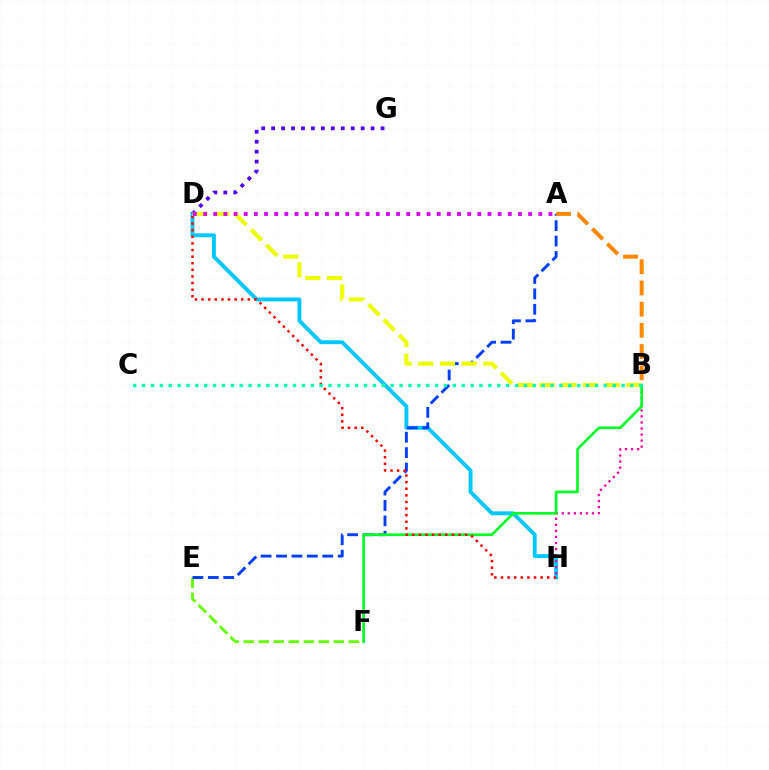{('D', 'H'): [{'color': '#00c7ff', 'line_style': 'solid', 'thickness': 2.81}, {'color': '#ff0000', 'line_style': 'dotted', 'thickness': 1.8}], ('D', 'G'): [{'color': '#4f00ff', 'line_style': 'dotted', 'thickness': 2.7}], ('E', 'F'): [{'color': '#66ff00', 'line_style': 'dashed', 'thickness': 2.04}], ('A', 'E'): [{'color': '#003fff', 'line_style': 'dashed', 'thickness': 2.09}], ('B', 'H'): [{'color': '#ff00a0', 'line_style': 'dotted', 'thickness': 1.64}], ('B', 'F'): [{'color': '#00ff27', 'line_style': 'solid', 'thickness': 1.91}], ('A', 'B'): [{'color': '#ff8800', 'line_style': 'dashed', 'thickness': 2.88}], ('B', 'D'): [{'color': '#eeff00', 'line_style': 'dashed', 'thickness': 2.95}], ('A', 'D'): [{'color': '#d600ff', 'line_style': 'dotted', 'thickness': 2.76}], ('B', 'C'): [{'color': '#00ffaf', 'line_style': 'dotted', 'thickness': 2.41}]}